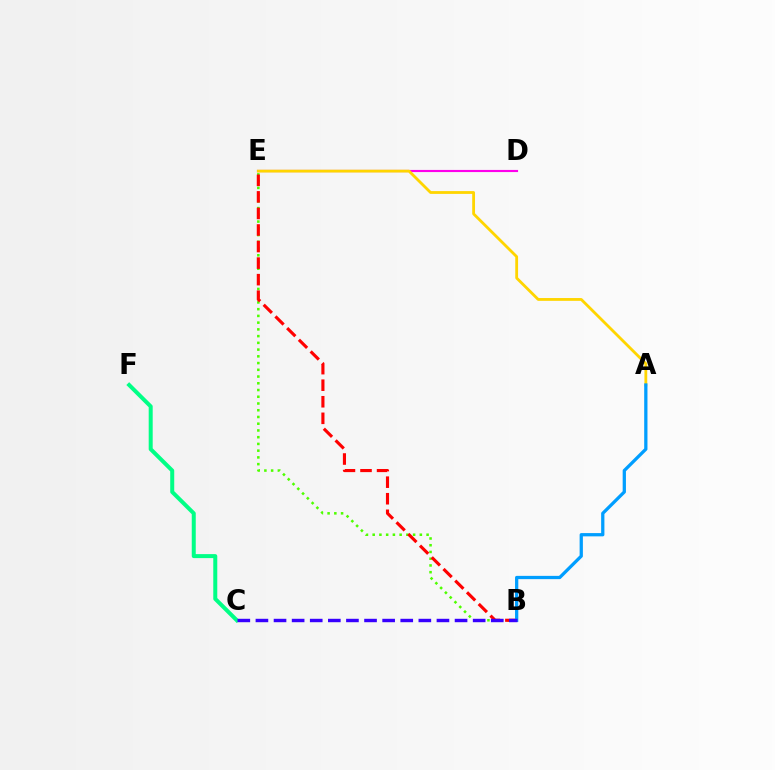{('B', 'E'): [{'color': '#4fff00', 'line_style': 'dotted', 'thickness': 1.83}, {'color': '#ff0000', 'line_style': 'dashed', 'thickness': 2.25}], ('C', 'F'): [{'color': '#00ff86', 'line_style': 'solid', 'thickness': 2.88}], ('D', 'E'): [{'color': '#ff00ed', 'line_style': 'solid', 'thickness': 1.54}], ('A', 'E'): [{'color': '#ffd500', 'line_style': 'solid', 'thickness': 2.02}], ('A', 'B'): [{'color': '#009eff', 'line_style': 'solid', 'thickness': 2.35}], ('B', 'C'): [{'color': '#3700ff', 'line_style': 'dashed', 'thickness': 2.46}]}